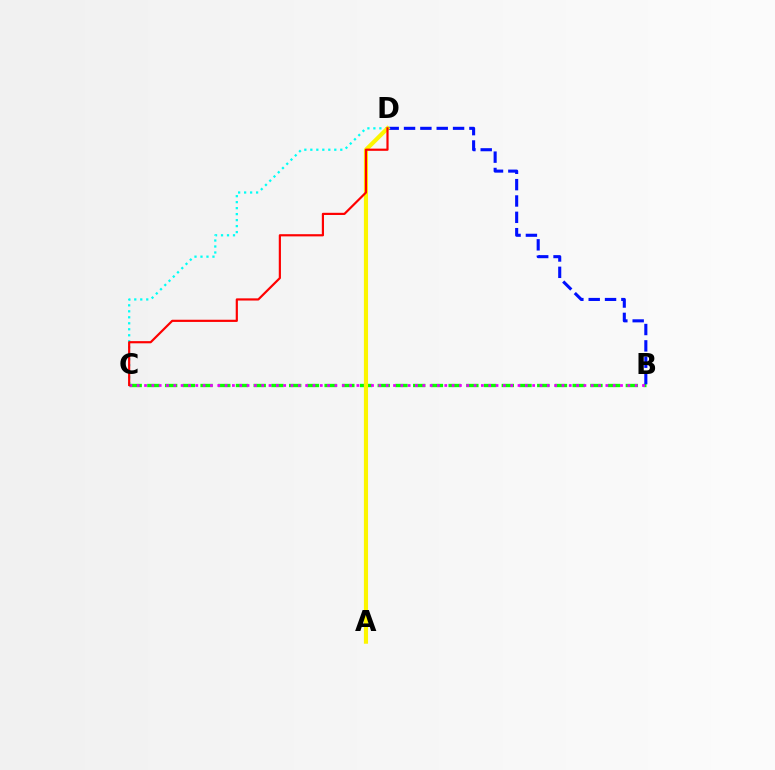{('B', 'C'): [{'color': '#08ff00', 'line_style': 'dashed', 'thickness': 2.41}, {'color': '#ee00ff', 'line_style': 'dotted', 'thickness': 1.99}], ('B', 'D'): [{'color': '#0010ff', 'line_style': 'dashed', 'thickness': 2.22}], ('C', 'D'): [{'color': '#00fff6', 'line_style': 'dotted', 'thickness': 1.63}, {'color': '#ff0000', 'line_style': 'solid', 'thickness': 1.57}], ('A', 'D'): [{'color': '#fcf500', 'line_style': 'solid', 'thickness': 2.97}]}